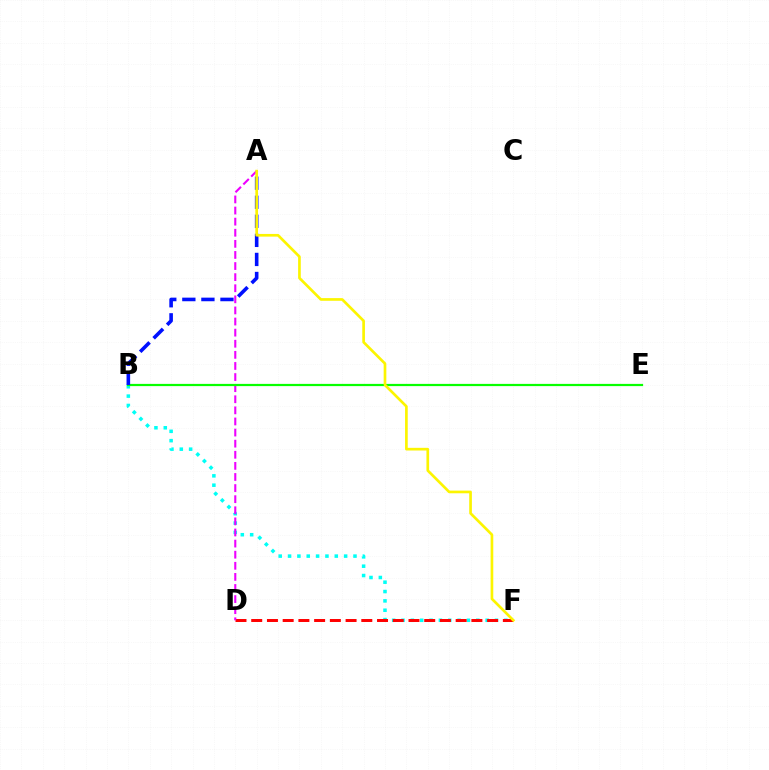{('B', 'F'): [{'color': '#00fff6', 'line_style': 'dotted', 'thickness': 2.54}], ('D', 'F'): [{'color': '#ff0000', 'line_style': 'dashed', 'thickness': 2.14}], ('A', 'D'): [{'color': '#ee00ff', 'line_style': 'dashed', 'thickness': 1.51}], ('B', 'E'): [{'color': '#08ff00', 'line_style': 'solid', 'thickness': 1.6}], ('A', 'B'): [{'color': '#0010ff', 'line_style': 'dashed', 'thickness': 2.59}], ('A', 'F'): [{'color': '#fcf500', 'line_style': 'solid', 'thickness': 1.92}]}